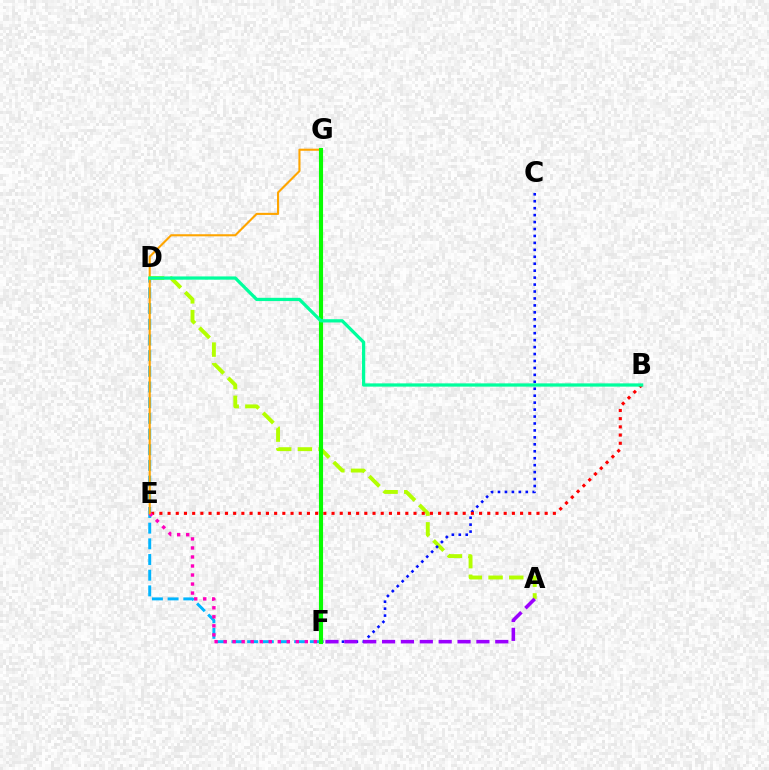{('A', 'D'): [{'color': '#b3ff00', 'line_style': 'dashed', 'thickness': 2.81}], ('C', 'F'): [{'color': '#0010ff', 'line_style': 'dotted', 'thickness': 1.89}], ('A', 'F'): [{'color': '#9b00ff', 'line_style': 'dashed', 'thickness': 2.56}], ('B', 'E'): [{'color': '#ff0000', 'line_style': 'dotted', 'thickness': 2.23}], ('D', 'F'): [{'color': '#00b5ff', 'line_style': 'dashed', 'thickness': 2.13}], ('E', 'F'): [{'color': '#ff00bd', 'line_style': 'dotted', 'thickness': 2.45}], ('E', 'G'): [{'color': '#ffa500', 'line_style': 'solid', 'thickness': 1.52}], ('F', 'G'): [{'color': '#08ff00', 'line_style': 'solid', 'thickness': 2.96}], ('B', 'D'): [{'color': '#00ff9d', 'line_style': 'solid', 'thickness': 2.35}]}